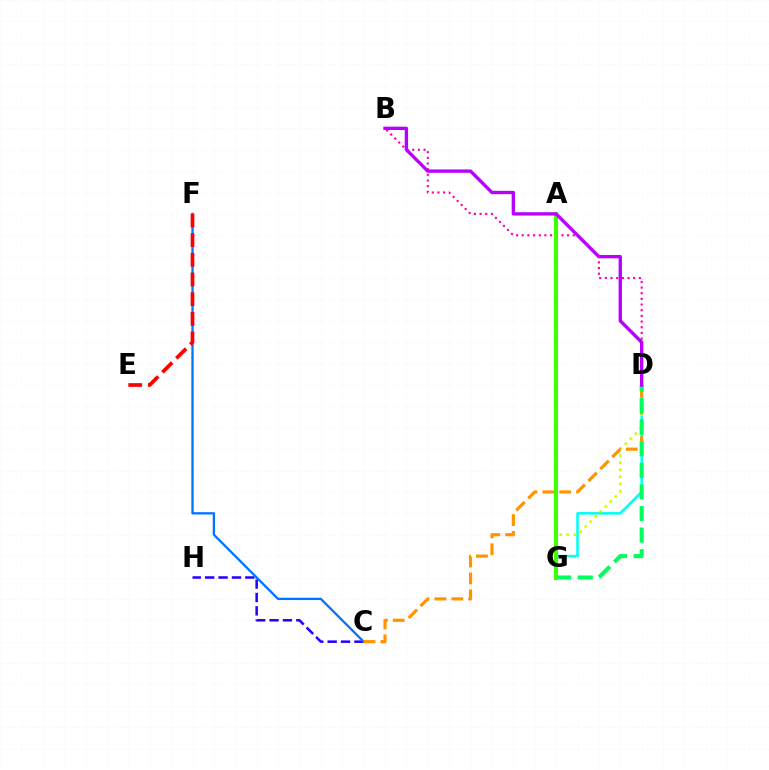{('C', 'H'): [{'color': '#2500ff', 'line_style': 'dashed', 'thickness': 1.82}], ('D', 'G'): [{'color': '#00fff6', 'line_style': 'solid', 'thickness': 1.83}, {'color': '#d1ff00', 'line_style': 'dotted', 'thickness': 1.93}, {'color': '#00ff5c', 'line_style': 'dashed', 'thickness': 2.93}], ('C', 'F'): [{'color': '#0074ff', 'line_style': 'solid', 'thickness': 1.66}], ('E', 'F'): [{'color': '#ff0000', 'line_style': 'dashed', 'thickness': 2.67}], ('B', 'D'): [{'color': '#ff00ac', 'line_style': 'dotted', 'thickness': 1.54}, {'color': '#b900ff', 'line_style': 'solid', 'thickness': 2.41}], ('C', 'D'): [{'color': '#ff9400', 'line_style': 'dashed', 'thickness': 2.29}], ('A', 'G'): [{'color': '#3dff00', 'line_style': 'solid', 'thickness': 2.97}]}